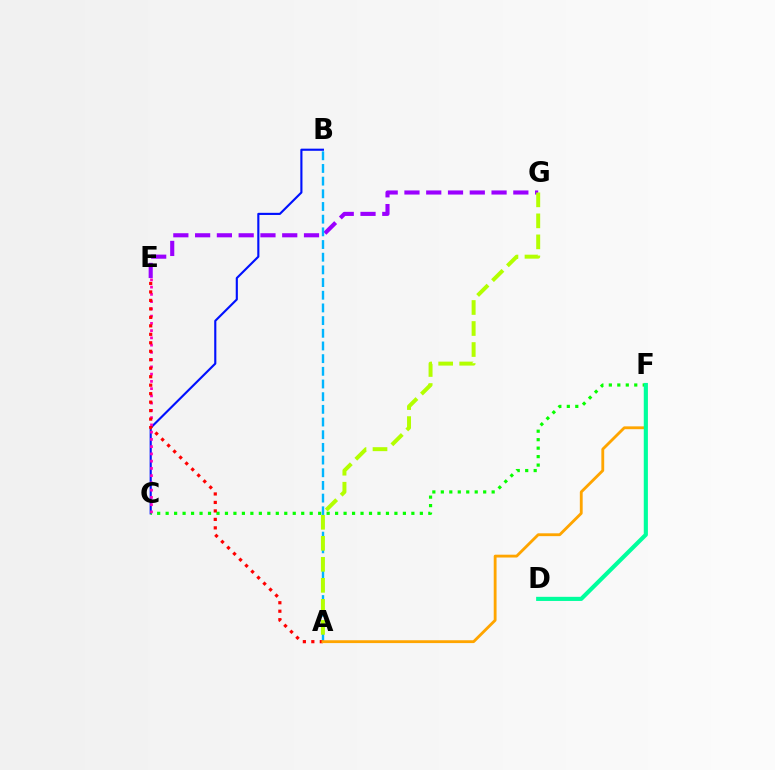{('E', 'G'): [{'color': '#9b00ff', 'line_style': 'dashed', 'thickness': 2.96}], ('B', 'C'): [{'color': '#0010ff', 'line_style': 'solid', 'thickness': 1.54}], ('C', 'F'): [{'color': '#08ff00', 'line_style': 'dotted', 'thickness': 2.3}], ('A', 'B'): [{'color': '#00b5ff', 'line_style': 'dashed', 'thickness': 1.72}], ('C', 'E'): [{'color': '#ff00bd', 'line_style': 'dotted', 'thickness': 1.97}], ('A', 'G'): [{'color': '#b3ff00', 'line_style': 'dashed', 'thickness': 2.85}], ('A', 'E'): [{'color': '#ff0000', 'line_style': 'dotted', 'thickness': 2.3}], ('A', 'F'): [{'color': '#ffa500', 'line_style': 'solid', 'thickness': 2.04}], ('D', 'F'): [{'color': '#00ff9d', 'line_style': 'solid', 'thickness': 2.97}]}